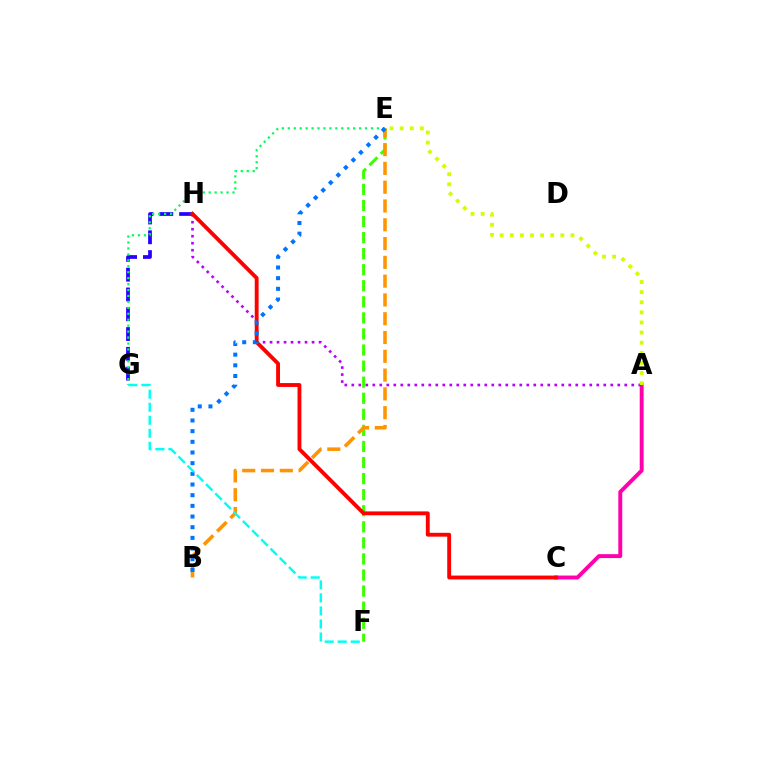{('A', 'C'): [{'color': '#ff00ac', 'line_style': 'solid', 'thickness': 2.82}], ('E', 'F'): [{'color': '#3dff00', 'line_style': 'dashed', 'thickness': 2.18}], ('A', 'H'): [{'color': '#b900ff', 'line_style': 'dotted', 'thickness': 1.9}], ('G', 'H'): [{'color': '#2500ff', 'line_style': 'dashed', 'thickness': 2.69}], ('A', 'E'): [{'color': '#d1ff00', 'line_style': 'dotted', 'thickness': 2.75}], ('C', 'H'): [{'color': '#ff0000', 'line_style': 'solid', 'thickness': 2.78}], ('B', 'E'): [{'color': '#ff9400', 'line_style': 'dashed', 'thickness': 2.55}, {'color': '#0074ff', 'line_style': 'dotted', 'thickness': 2.9}], ('E', 'G'): [{'color': '#00ff5c', 'line_style': 'dotted', 'thickness': 1.61}], ('F', 'G'): [{'color': '#00fff6', 'line_style': 'dashed', 'thickness': 1.77}]}